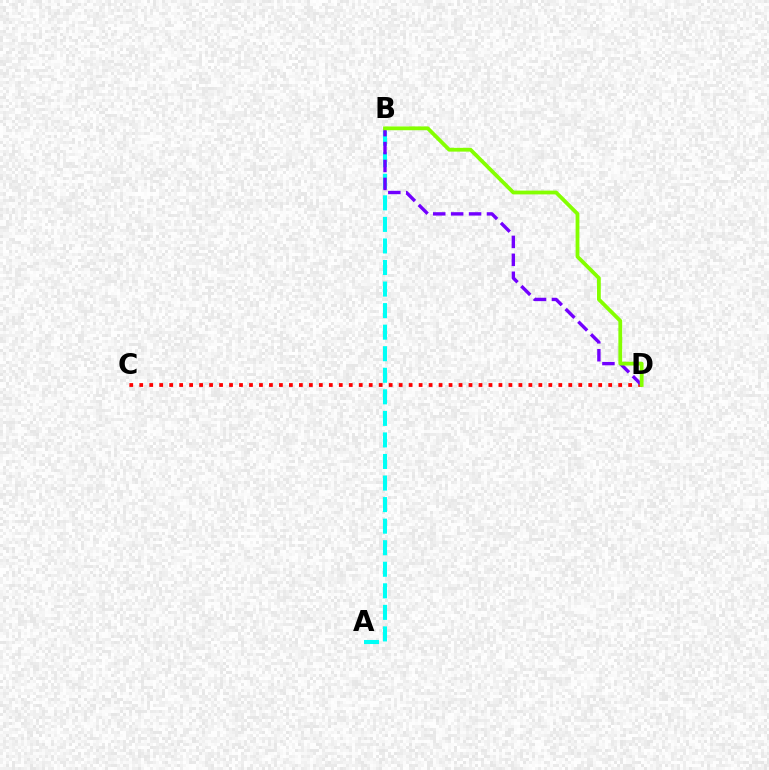{('A', 'B'): [{'color': '#00fff6', 'line_style': 'dashed', 'thickness': 2.93}], ('C', 'D'): [{'color': '#ff0000', 'line_style': 'dotted', 'thickness': 2.71}], ('B', 'D'): [{'color': '#7200ff', 'line_style': 'dashed', 'thickness': 2.43}, {'color': '#84ff00', 'line_style': 'solid', 'thickness': 2.73}]}